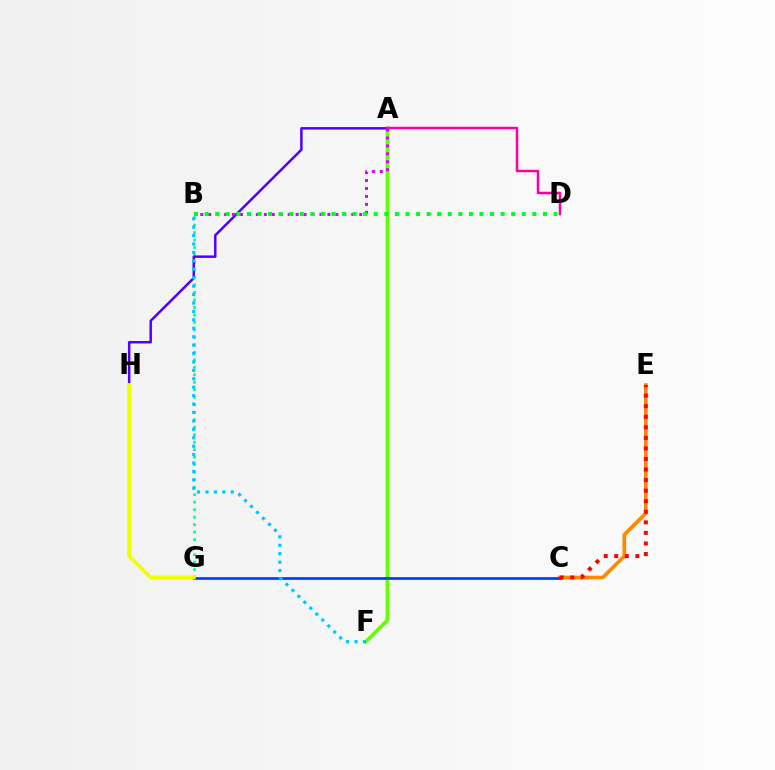{('A', 'F'): [{'color': '#66ff00', 'line_style': 'solid', 'thickness': 2.71}], ('B', 'G'): [{'color': '#00ffaf', 'line_style': 'dotted', 'thickness': 2.04}], ('A', 'H'): [{'color': '#4f00ff', 'line_style': 'solid', 'thickness': 1.79}], ('A', 'D'): [{'color': '#ff00a0', 'line_style': 'solid', 'thickness': 1.8}], ('C', 'E'): [{'color': '#ff8800', 'line_style': 'solid', 'thickness': 2.64}, {'color': '#ff0000', 'line_style': 'dotted', 'thickness': 2.87}], ('C', 'G'): [{'color': '#003fff', 'line_style': 'solid', 'thickness': 1.96}], ('B', 'F'): [{'color': '#00c7ff', 'line_style': 'dotted', 'thickness': 2.29}], ('G', 'H'): [{'color': '#eeff00', 'line_style': 'solid', 'thickness': 2.74}], ('A', 'B'): [{'color': '#d600ff', 'line_style': 'dotted', 'thickness': 2.16}], ('B', 'D'): [{'color': '#00ff27', 'line_style': 'dotted', 'thickness': 2.87}]}